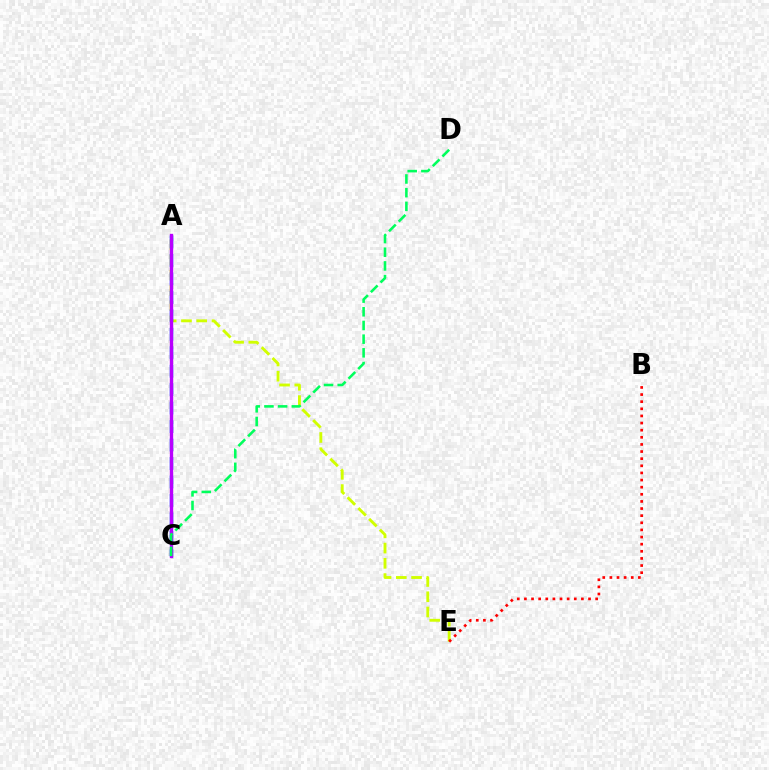{('A', 'E'): [{'color': '#d1ff00', 'line_style': 'dashed', 'thickness': 2.07}], ('A', 'C'): [{'color': '#0074ff', 'line_style': 'dashed', 'thickness': 2.51}, {'color': '#b900ff', 'line_style': 'solid', 'thickness': 2.41}], ('B', 'E'): [{'color': '#ff0000', 'line_style': 'dotted', 'thickness': 1.94}], ('C', 'D'): [{'color': '#00ff5c', 'line_style': 'dashed', 'thickness': 1.86}]}